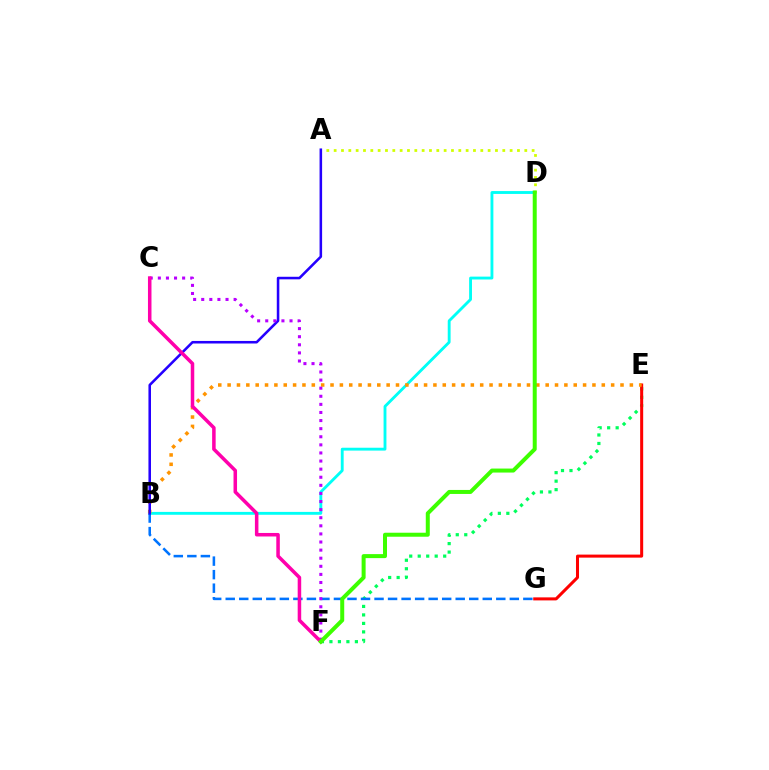{('A', 'D'): [{'color': '#d1ff00', 'line_style': 'dotted', 'thickness': 1.99}], ('E', 'F'): [{'color': '#00ff5c', 'line_style': 'dotted', 'thickness': 2.31}], ('B', 'D'): [{'color': '#00fff6', 'line_style': 'solid', 'thickness': 2.06}], ('E', 'G'): [{'color': '#ff0000', 'line_style': 'solid', 'thickness': 2.18}], ('B', 'G'): [{'color': '#0074ff', 'line_style': 'dashed', 'thickness': 1.84}], ('B', 'E'): [{'color': '#ff9400', 'line_style': 'dotted', 'thickness': 2.54}], ('A', 'B'): [{'color': '#2500ff', 'line_style': 'solid', 'thickness': 1.84}], ('C', 'F'): [{'color': '#b900ff', 'line_style': 'dotted', 'thickness': 2.2}, {'color': '#ff00ac', 'line_style': 'solid', 'thickness': 2.53}], ('D', 'F'): [{'color': '#3dff00', 'line_style': 'solid', 'thickness': 2.88}]}